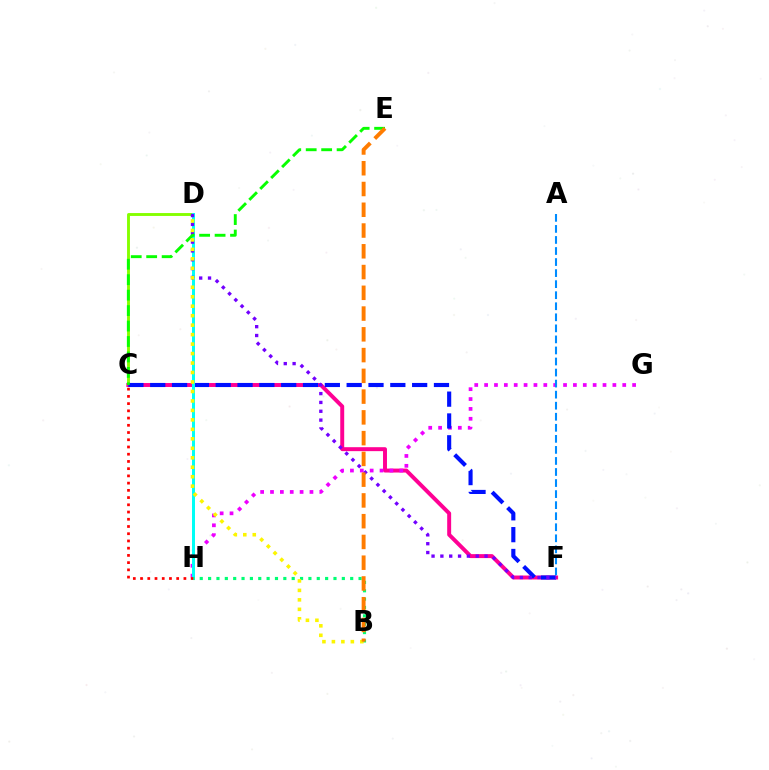{('C', 'D'): [{'color': '#84ff00', 'line_style': 'solid', 'thickness': 2.08}], ('C', 'F'): [{'color': '#ff0094', 'line_style': 'solid', 'thickness': 2.84}, {'color': '#0010ff', 'line_style': 'dashed', 'thickness': 2.97}], ('G', 'H'): [{'color': '#ee00ff', 'line_style': 'dotted', 'thickness': 2.68}], ('D', 'H'): [{'color': '#00fff6', 'line_style': 'solid', 'thickness': 2.16}], ('C', 'H'): [{'color': '#ff0000', 'line_style': 'dotted', 'thickness': 1.96}], ('D', 'F'): [{'color': '#7200ff', 'line_style': 'dotted', 'thickness': 2.4}], ('C', 'E'): [{'color': '#08ff00', 'line_style': 'dashed', 'thickness': 2.1}], ('B', 'H'): [{'color': '#00ff74', 'line_style': 'dotted', 'thickness': 2.27}], ('B', 'D'): [{'color': '#fcf500', 'line_style': 'dotted', 'thickness': 2.57}], ('B', 'E'): [{'color': '#ff7c00', 'line_style': 'dashed', 'thickness': 2.82}], ('A', 'F'): [{'color': '#008cff', 'line_style': 'dashed', 'thickness': 1.5}]}